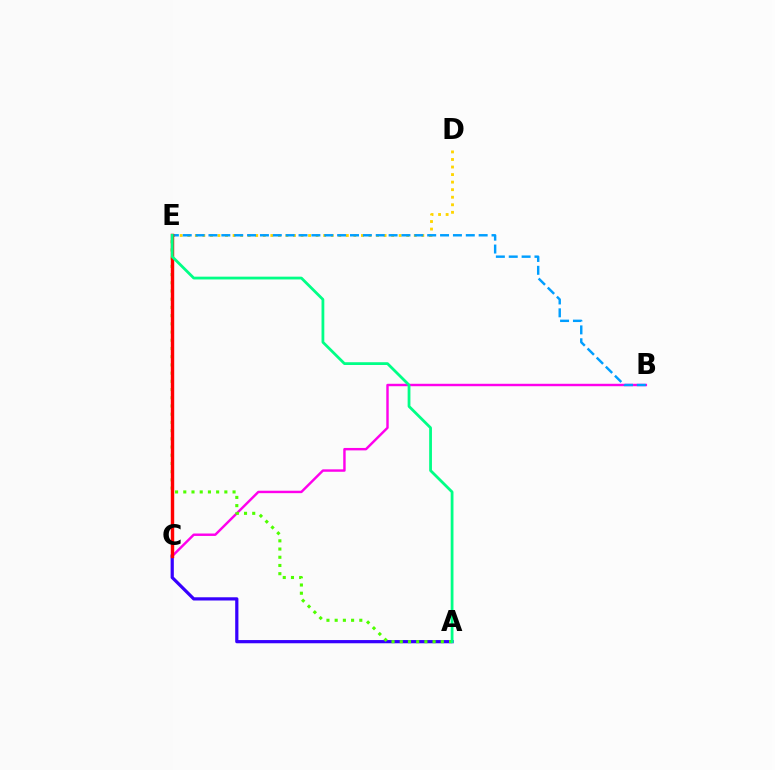{('B', 'C'): [{'color': '#ff00ed', 'line_style': 'solid', 'thickness': 1.75}], ('D', 'E'): [{'color': '#ffd500', 'line_style': 'dotted', 'thickness': 2.05}], ('A', 'C'): [{'color': '#3700ff', 'line_style': 'solid', 'thickness': 2.31}], ('B', 'E'): [{'color': '#009eff', 'line_style': 'dashed', 'thickness': 1.75}], ('A', 'E'): [{'color': '#4fff00', 'line_style': 'dotted', 'thickness': 2.23}, {'color': '#00ff86', 'line_style': 'solid', 'thickness': 2.0}], ('C', 'E'): [{'color': '#ff0000', 'line_style': 'solid', 'thickness': 2.47}]}